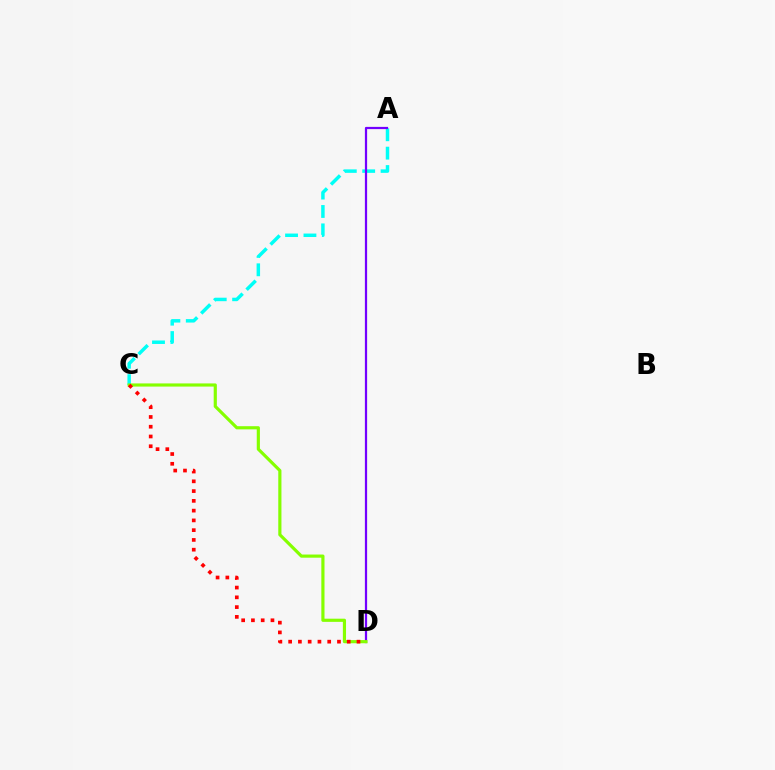{('A', 'C'): [{'color': '#00fff6', 'line_style': 'dashed', 'thickness': 2.5}], ('A', 'D'): [{'color': '#7200ff', 'line_style': 'solid', 'thickness': 1.6}], ('C', 'D'): [{'color': '#84ff00', 'line_style': 'solid', 'thickness': 2.28}, {'color': '#ff0000', 'line_style': 'dotted', 'thickness': 2.65}]}